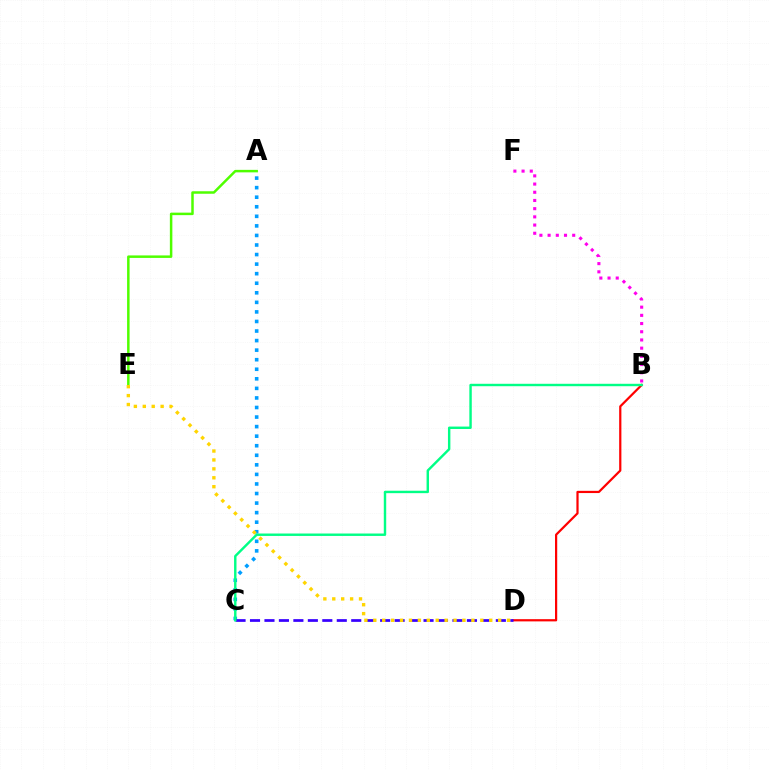{('A', 'C'): [{'color': '#009eff', 'line_style': 'dotted', 'thickness': 2.6}], ('B', 'D'): [{'color': '#ff0000', 'line_style': 'solid', 'thickness': 1.6}], ('C', 'D'): [{'color': '#3700ff', 'line_style': 'dashed', 'thickness': 1.96}], ('B', 'F'): [{'color': '#ff00ed', 'line_style': 'dotted', 'thickness': 2.23}], ('B', 'C'): [{'color': '#00ff86', 'line_style': 'solid', 'thickness': 1.74}], ('A', 'E'): [{'color': '#4fff00', 'line_style': 'solid', 'thickness': 1.8}], ('D', 'E'): [{'color': '#ffd500', 'line_style': 'dotted', 'thickness': 2.42}]}